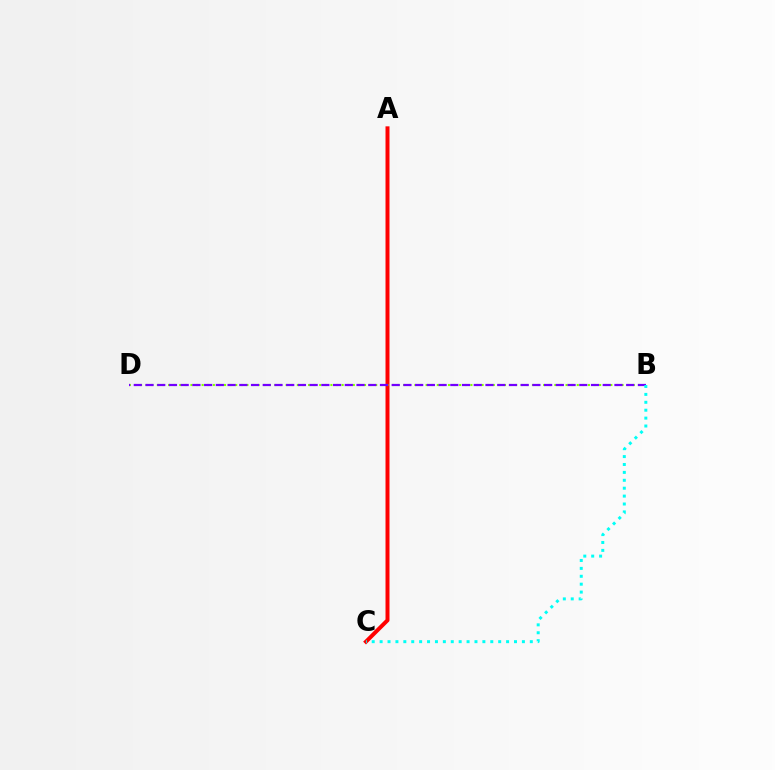{('A', 'C'): [{'color': '#ff0000', 'line_style': 'solid', 'thickness': 2.87}], ('B', 'D'): [{'color': '#84ff00', 'line_style': 'dotted', 'thickness': 1.52}, {'color': '#7200ff', 'line_style': 'dashed', 'thickness': 1.59}], ('B', 'C'): [{'color': '#00fff6', 'line_style': 'dotted', 'thickness': 2.15}]}